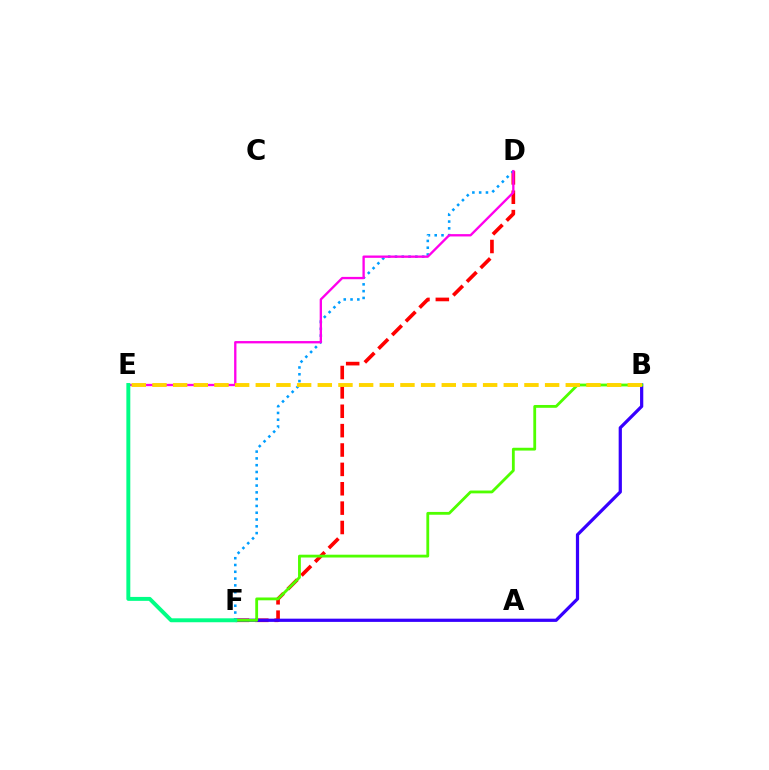{('D', 'F'): [{'color': '#ff0000', 'line_style': 'dashed', 'thickness': 2.63}, {'color': '#009eff', 'line_style': 'dotted', 'thickness': 1.85}], ('B', 'F'): [{'color': '#3700ff', 'line_style': 'solid', 'thickness': 2.32}, {'color': '#4fff00', 'line_style': 'solid', 'thickness': 2.02}], ('D', 'E'): [{'color': '#ff00ed', 'line_style': 'solid', 'thickness': 1.68}], ('B', 'E'): [{'color': '#ffd500', 'line_style': 'dashed', 'thickness': 2.81}], ('E', 'F'): [{'color': '#00ff86', 'line_style': 'solid', 'thickness': 2.83}]}